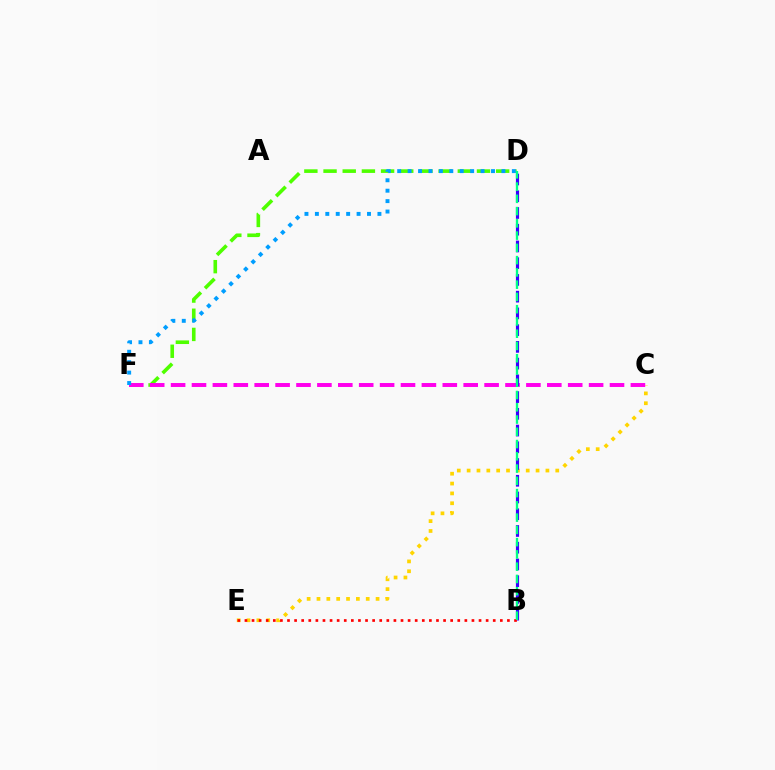{('D', 'F'): [{'color': '#4fff00', 'line_style': 'dashed', 'thickness': 2.61}, {'color': '#009eff', 'line_style': 'dotted', 'thickness': 2.83}], ('C', 'E'): [{'color': '#ffd500', 'line_style': 'dotted', 'thickness': 2.68}], ('C', 'F'): [{'color': '#ff00ed', 'line_style': 'dashed', 'thickness': 2.84}], ('B', 'D'): [{'color': '#3700ff', 'line_style': 'dashed', 'thickness': 2.27}, {'color': '#00ff86', 'line_style': 'dashed', 'thickness': 1.67}], ('B', 'E'): [{'color': '#ff0000', 'line_style': 'dotted', 'thickness': 1.93}]}